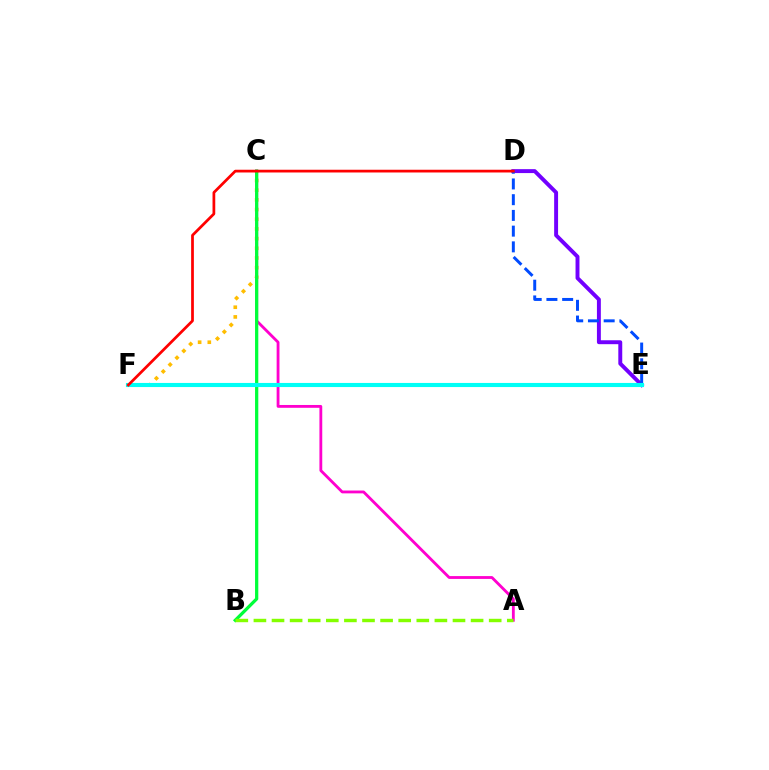{('C', 'F'): [{'color': '#ffbd00', 'line_style': 'dotted', 'thickness': 2.63}], ('A', 'C'): [{'color': '#ff00cf', 'line_style': 'solid', 'thickness': 2.03}], ('D', 'E'): [{'color': '#7200ff', 'line_style': 'solid', 'thickness': 2.83}, {'color': '#004bff', 'line_style': 'dashed', 'thickness': 2.14}], ('B', 'C'): [{'color': '#00ff39', 'line_style': 'solid', 'thickness': 2.34}], ('E', 'F'): [{'color': '#00fff6', 'line_style': 'solid', 'thickness': 2.96}], ('A', 'B'): [{'color': '#84ff00', 'line_style': 'dashed', 'thickness': 2.46}], ('D', 'F'): [{'color': '#ff0000', 'line_style': 'solid', 'thickness': 1.97}]}